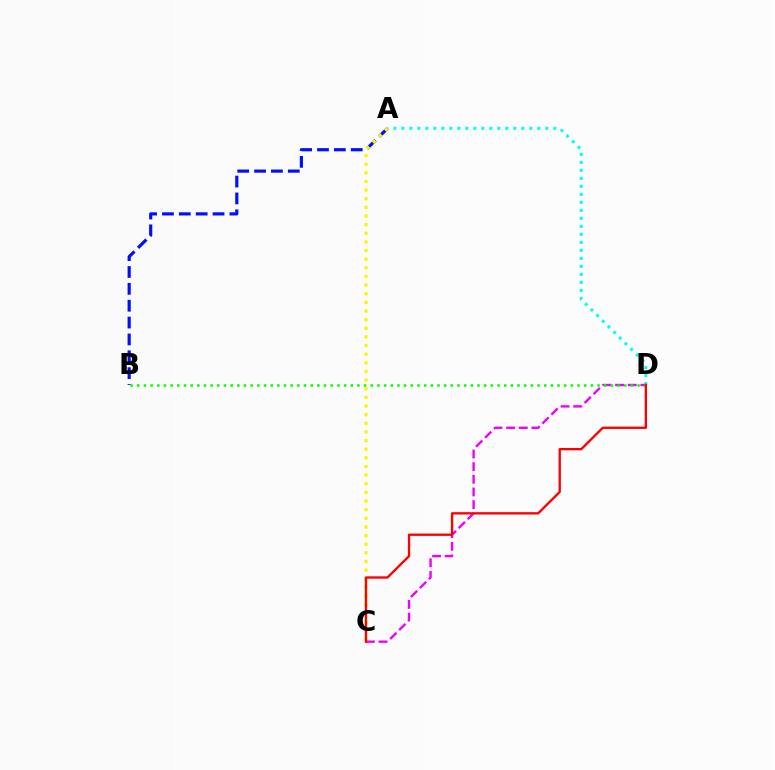{('A', 'D'): [{'color': '#00fff6', 'line_style': 'dotted', 'thickness': 2.17}], ('A', 'B'): [{'color': '#0010ff', 'line_style': 'dashed', 'thickness': 2.29}], ('A', 'C'): [{'color': '#fcf500', 'line_style': 'dotted', 'thickness': 2.35}], ('C', 'D'): [{'color': '#ee00ff', 'line_style': 'dashed', 'thickness': 1.72}, {'color': '#ff0000', 'line_style': 'solid', 'thickness': 1.68}], ('B', 'D'): [{'color': '#08ff00', 'line_style': 'dotted', 'thickness': 1.81}]}